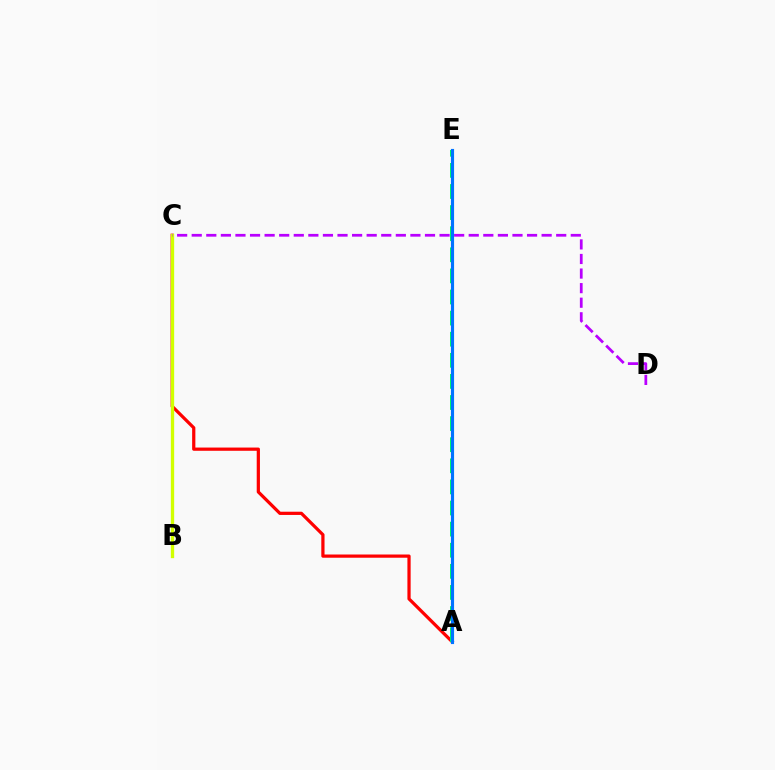{('A', 'C'): [{'color': '#ff0000', 'line_style': 'solid', 'thickness': 2.32}], ('A', 'E'): [{'color': '#00ff5c', 'line_style': 'dashed', 'thickness': 2.87}, {'color': '#0074ff', 'line_style': 'solid', 'thickness': 2.26}], ('B', 'C'): [{'color': '#d1ff00', 'line_style': 'solid', 'thickness': 2.39}], ('C', 'D'): [{'color': '#b900ff', 'line_style': 'dashed', 'thickness': 1.98}]}